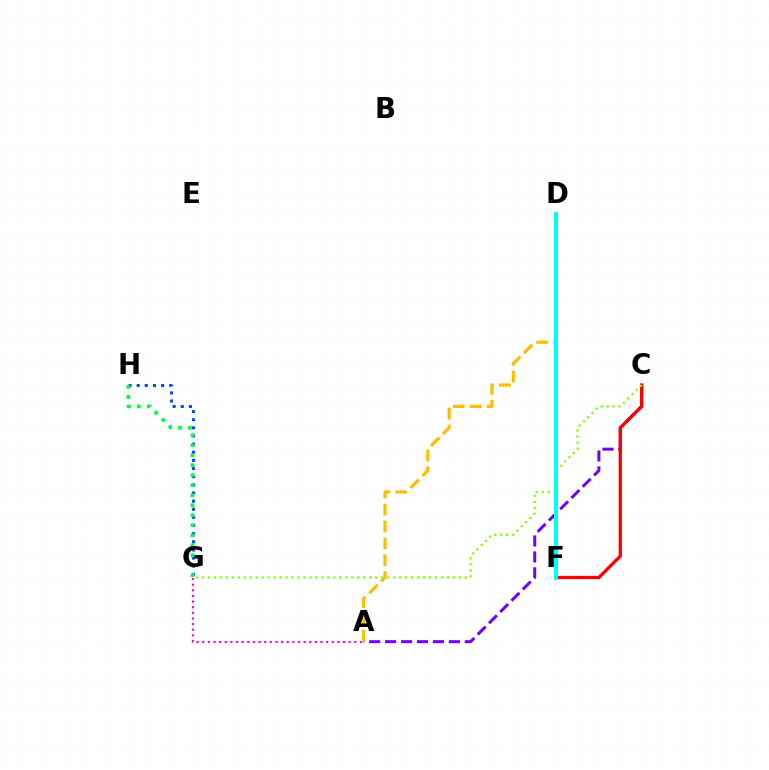{('A', 'C'): [{'color': '#7200ff', 'line_style': 'dashed', 'thickness': 2.17}], ('A', 'G'): [{'color': '#ff00cf', 'line_style': 'dotted', 'thickness': 1.53}], ('G', 'H'): [{'color': '#004bff', 'line_style': 'dotted', 'thickness': 2.21}, {'color': '#00ff39', 'line_style': 'dotted', 'thickness': 2.72}], ('C', 'F'): [{'color': '#ff0000', 'line_style': 'solid', 'thickness': 2.36}], ('A', 'D'): [{'color': '#ffbd00', 'line_style': 'dashed', 'thickness': 2.29}], ('C', 'G'): [{'color': '#84ff00', 'line_style': 'dotted', 'thickness': 1.62}], ('D', 'F'): [{'color': '#00fff6', 'line_style': 'solid', 'thickness': 2.9}]}